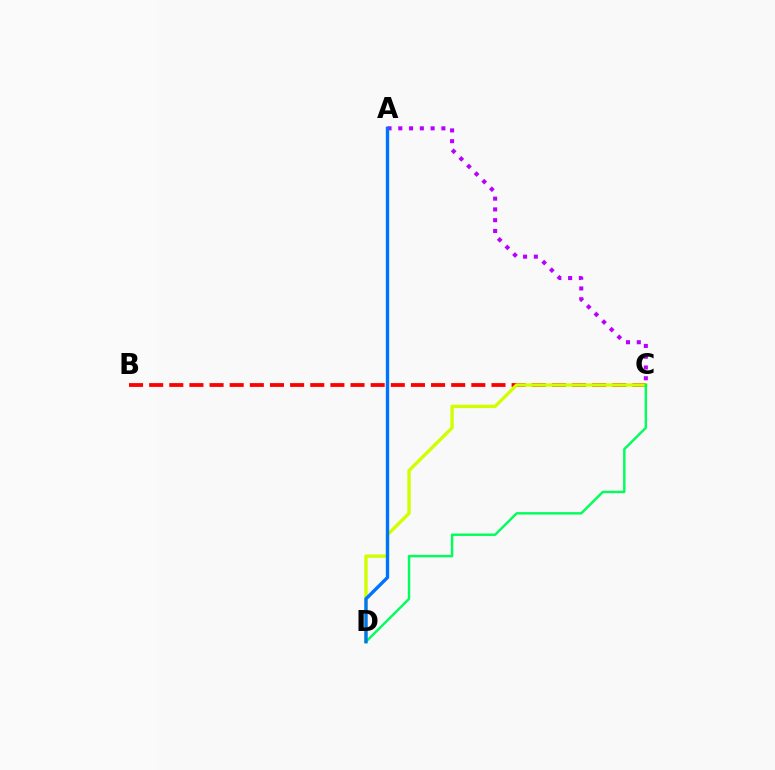{('A', 'C'): [{'color': '#b900ff', 'line_style': 'dotted', 'thickness': 2.93}], ('B', 'C'): [{'color': '#ff0000', 'line_style': 'dashed', 'thickness': 2.74}], ('C', 'D'): [{'color': '#d1ff00', 'line_style': 'solid', 'thickness': 2.42}, {'color': '#00ff5c', 'line_style': 'solid', 'thickness': 1.76}], ('A', 'D'): [{'color': '#0074ff', 'line_style': 'solid', 'thickness': 2.43}]}